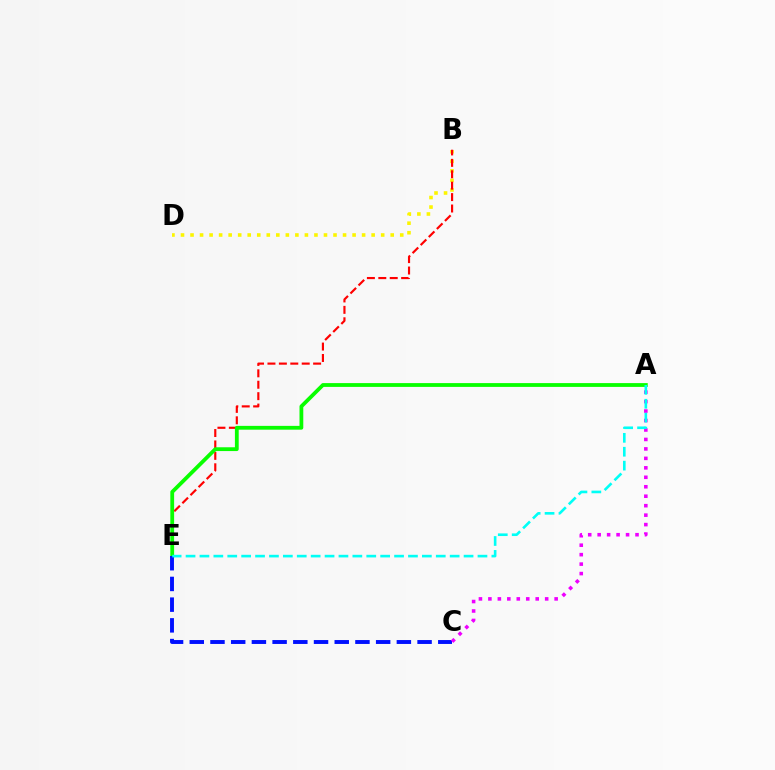{('B', 'D'): [{'color': '#fcf500', 'line_style': 'dotted', 'thickness': 2.59}], ('B', 'E'): [{'color': '#ff0000', 'line_style': 'dashed', 'thickness': 1.55}], ('A', 'E'): [{'color': '#08ff00', 'line_style': 'solid', 'thickness': 2.73}, {'color': '#00fff6', 'line_style': 'dashed', 'thickness': 1.89}], ('C', 'E'): [{'color': '#0010ff', 'line_style': 'dashed', 'thickness': 2.81}], ('A', 'C'): [{'color': '#ee00ff', 'line_style': 'dotted', 'thickness': 2.57}]}